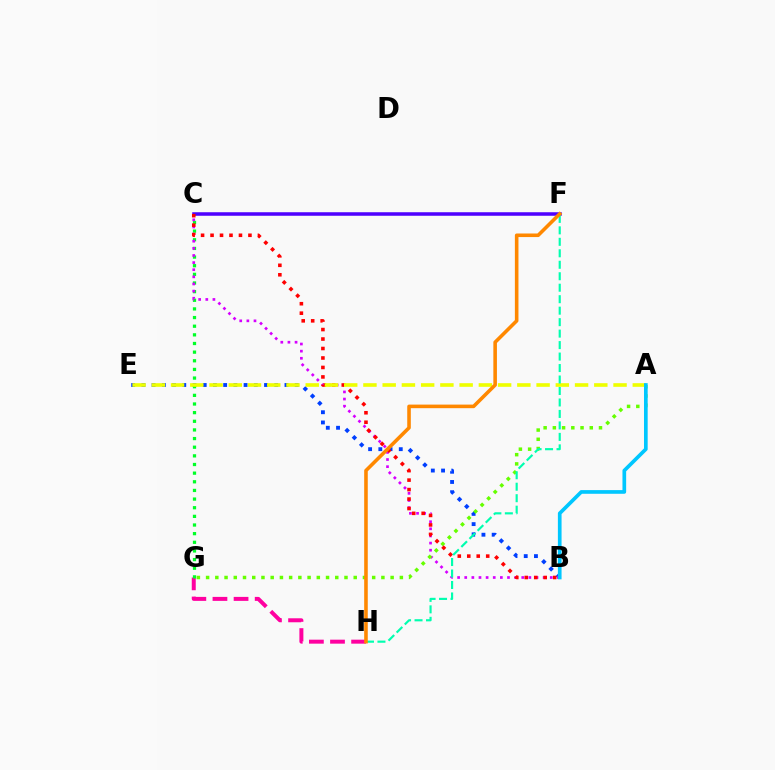{('G', 'H'): [{'color': '#ff00a0', 'line_style': 'dashed', 'thickness': 2.87}], ('B', 'E'): [{'color': '#003fff', 'line_style': 'dotted', 'thickness': 2.78}], ('C', 'G'): [{'color': '#00ff27', 'line_style': 'dotted', 'thickness': 2.35}], ('B', 'C'): [{'color': '#d600ff', 'line_style': 'dotted', 'thickness': 1.94}, {'color': '#ff0000', 'line_style': 'dotted', 'thickness': 2.57}], ('C', 'F'): [{'color': '#4f00ff', 'line_style': 'solid', 'thickness': 2.54}], ('A', 'G'): [{'color': '#66ff00', 'line_style': 'dotted', 'thickness': 2.51}], ('A', 'E'): [{'color': '#eeff00', 'line_style': 'dashed', 'thickness': 2.61}], ('F', 'H'): [{'color': '#00ffaf', 'line_style': 'dashed', 'thickness': 1.56}, {'color': '#ff8800', 'line_style': 'solid', 'thickness': 2.58}], ('A', 'B'): [{'color': '#00c7ff', 'line_style': 'solid', 'thickness': 2.65}]}